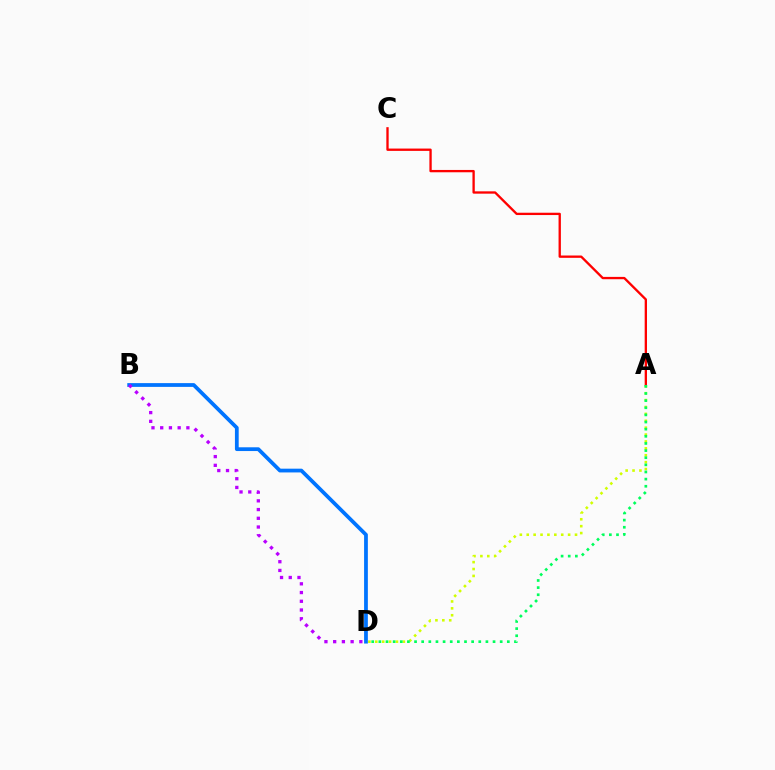{('A', 'C'): [{'color': '#ff0000', 'line_style': 'solid', 'thickness': 1.67}], ('A', 'D'): [{'color': '#d1ff00', 'line_style': 'dotted', 'thickness': 1.87}, {'color': '#00ff5c', 'line_style': 'dotted', 'thickness': 1.94}], ('B', 'D'): [{'color': '#0074ff', 'line_style': 'solid', 'thickness': 2.71}, {'color': '#b900ff', 'line_style': 'dotted', 'thickness': 2.37}]}